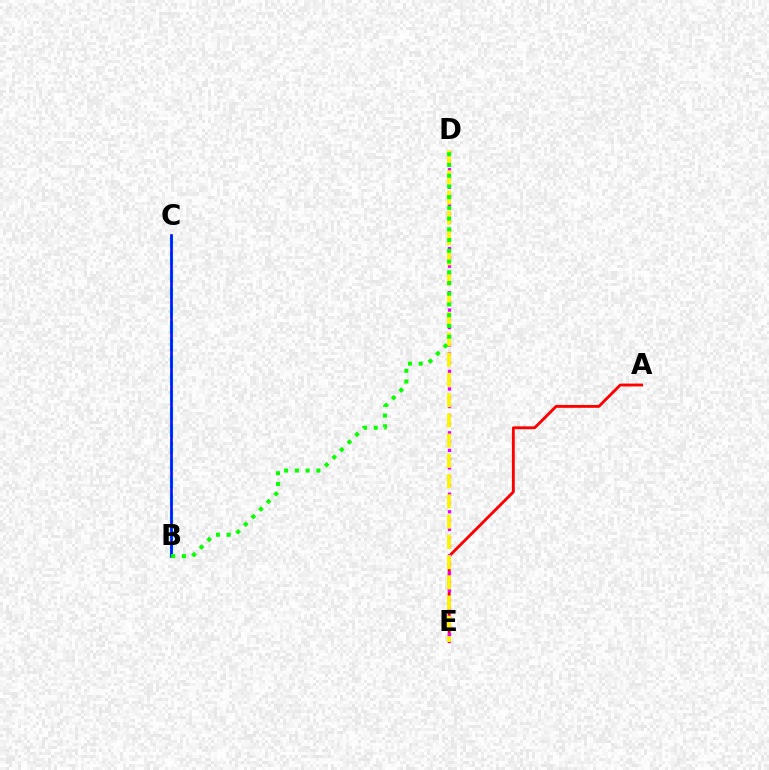{('A', 'E'): [{'color': '#ff0000', 'line_style': 'solid', 'thickness': 2.06}], ('D', 'E'): [{'color': '#ee00ff', 'line_style': 'dotted', 'thickness': 2.38}, {'color': '#fcf500', 'line_style': 'dashed', 'thickness': 2.75}], ('B', 'C'): [{'color': '#00fff6', 'line_style': 'dashed', 'thickness': 2.34}, {'color': '#0010ff', 'line_style': 'solid', 'thickness': 1.9}], ('B', 'D'): [{'color': '#08ff00', 'line_style': 'dotted', 'thickness': 2.92}]}